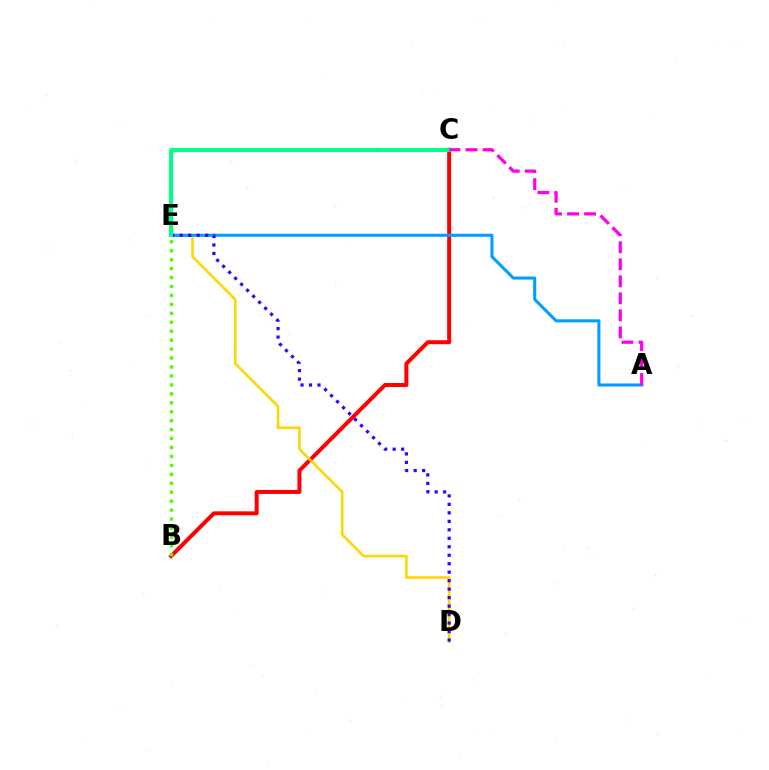{('B', 'C'): [{'color': '#ff0000', 'line_style': 'solid', 'thickness': 2.86}], ('D', 'E'): [{'color': '#ffd500', 'line_style': 'solid', 'thickness': 1.86}, {'color': '#3700ff', 'line_style': 'dotted', 'thickness': 2.3}], ('A', 'E'): [{'color': '#009eff', 'line_style': 'solid', 'thickness': 2.2}], ('C', 'E'): [{'color': '#00ff86', 'line_style': 'solid', 'thickness': 2.88}], ('B', 'E'): [{'color': '#4fff00', 'line_style': 'dotted', 'thickness': 2.43}], ('A', 'C'): [{'color': '#ff00ed', 'line_style': 'dashed', 'thickness': 2.31}]}